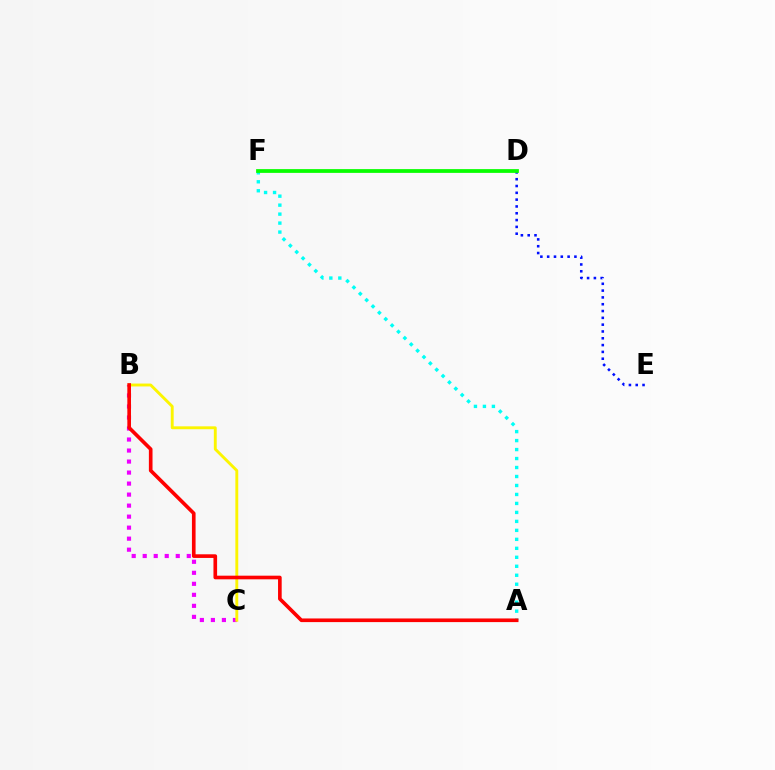{('B', 'C'): [{'color': '#ee00ff', 'line_style': 'dotted', 'thickness': 2.99}, {'color': '#fcf500', 'line_style': 'solid', 'thickness': 2.08}], ('D', 'E'): [{'color': '#0010ff', 'line_style': 'dotted', 'thickness': 1.85}], ('A', 'F'): [{'color': '#00fff6', 'line_style': 'dotted', 'thickness': 2.44}], ('A', 'B'): [{'color': '#ff0000', 'line_style': 'solid', 'thickness': 2.62}], ('D', 'F'): [{'color': '#08ff00', 'line_style': 'solid', 'thickness': 2.71}]}